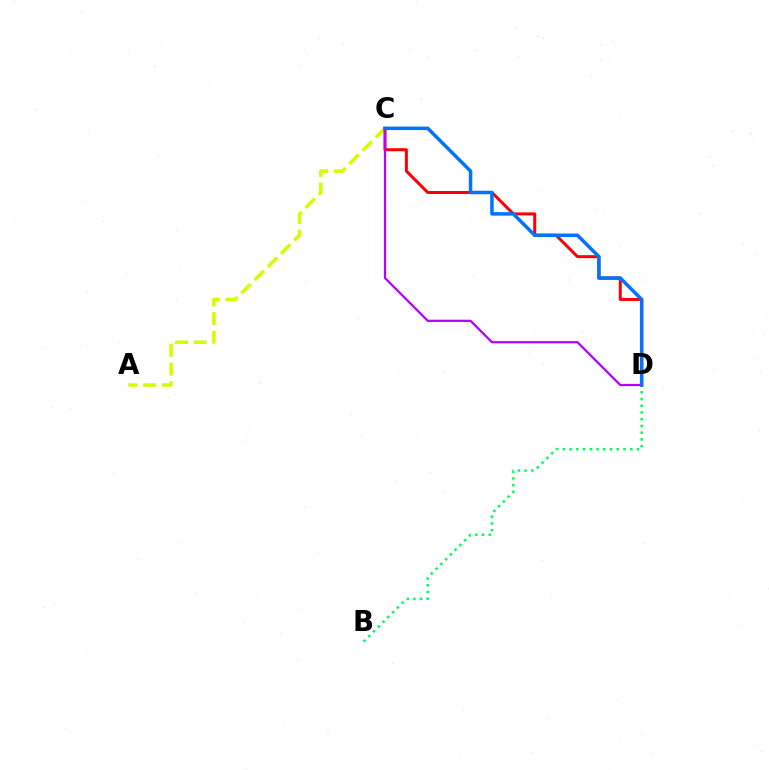{('A', 'C'): [{'color': '#d1ff00', 'line_style': 'dashed', 'thickness': 2.53}], ('B', 'D'): [{'color': '#00ff5c', 'line_style': 'dotted', 'thickness': 1.83}], ('C', 'D'): [{'color': '#ff0000', 'line_style': 'solid', 'thickness': 2.15}, {'color': '#b900ff', 'line_style': 'solid', 'thickness': 1.61}, {'color': '#0074ff', 'line_style': 'solid', 'thickness': 2.53}]}